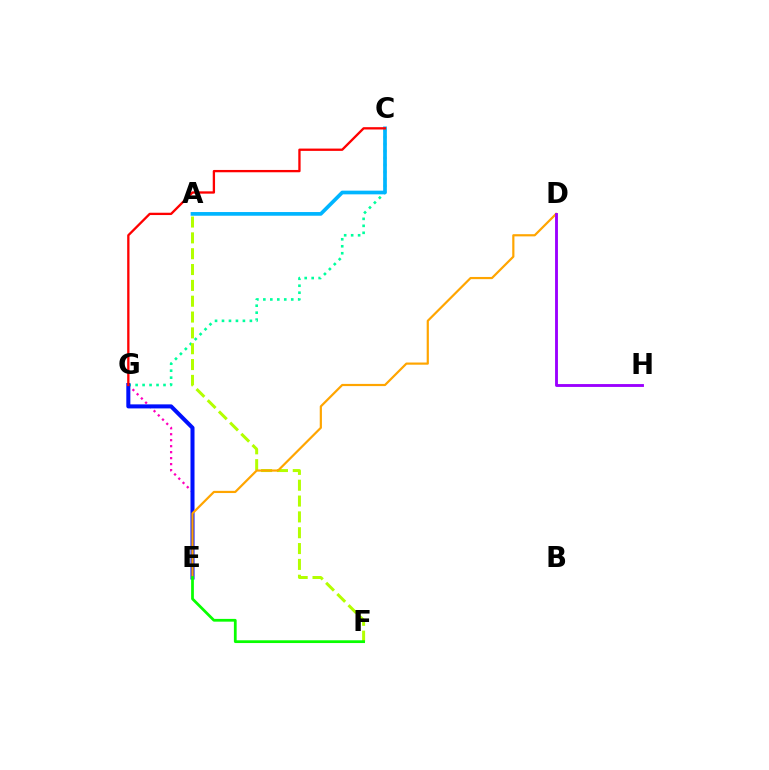{('E', 'G'): [{'color': '#ff00bd', 'line_style': 'dotted', 'thickness': 1.63}, {'color': '#0010ff', 'line_style': 'solid', 'thickness': 2.9}], ('C', 'G'): [{'color': '#00ff9d', 'line_style': 'dotted', 'thickness': 1.89}, {'color': '#ff0000', 'line_style': 'solid', 'thickness': 1.67}], ('A', 'C'): [{'color': '#00b5ff', 'line_style': 'solid', 'thickness': 2.66}], ('A', 'F'): [{'color': '#b3ff00', 'line_style': 'dashed', 'thickness': 2.15}], ('D', 'E'): [{'color': '#ffa500', 'line_style': 'solid', 'thickness': 1.58}], ('E', 'F'): [{'color': '#08ff00', 'line_style': 'solid', 'thickness': 1.99}], ('D', 'H'): [{'color': '#9b00ff', 'line_style': 'solid', 'thickness': 2.06}]}